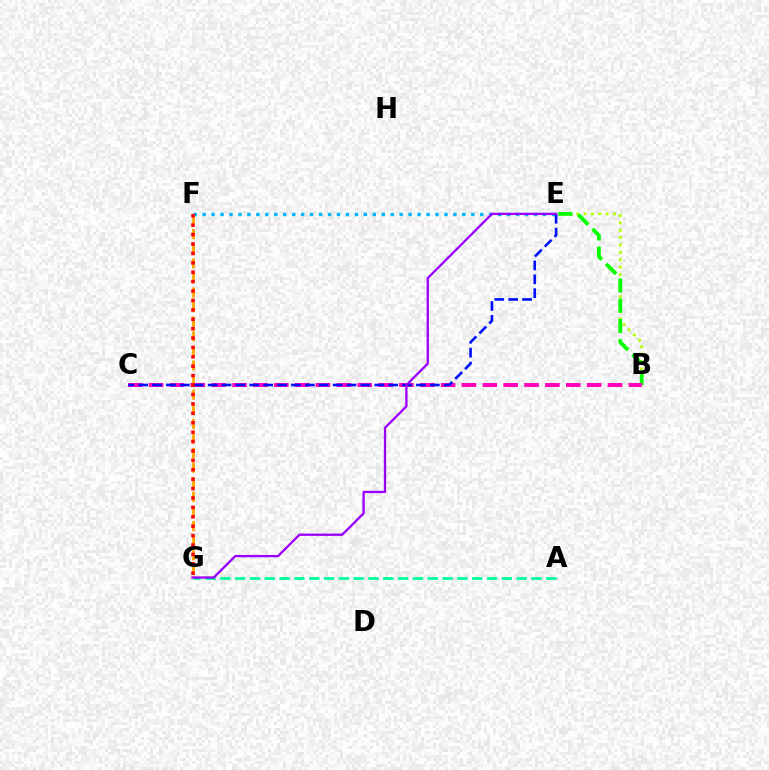{('B', 'E'): [{'color': '#b3ff00', 'line_style': 'dotted', 'thickness': 2.0}, {'color': '#08ff00', 'line_style': 'dashed', 'thickness': 2.75}], ('E', 'F'): [{'color': '#00b5ff', 'line_style': 'dotted', 'thickness': 2.43}], ('F', 'G'): [{'color': '#ffa500', 'line_style': 'dashed', 'thickness': 1.98}, {'color': '#ff0000', 'line_style': 'dotted', 'thickness': 2.56}], ('B', 'C'): [{'color': '#ff00bd', 'line_style': 'dashed', 'thickness': 2.83}], ('A', 'G'): [{'color': '#00ff9d', 'line_style': 'dashed', 'thickness': 2.01}], ('C', 'E'): [{'color': '#0010ff', 'line_style': 'dashed', 'thickness': 1.89}], ('E', 'G'): [{'color': '#9b00ff', 'line_style': 'solid', 'thickness': 1.66}]}